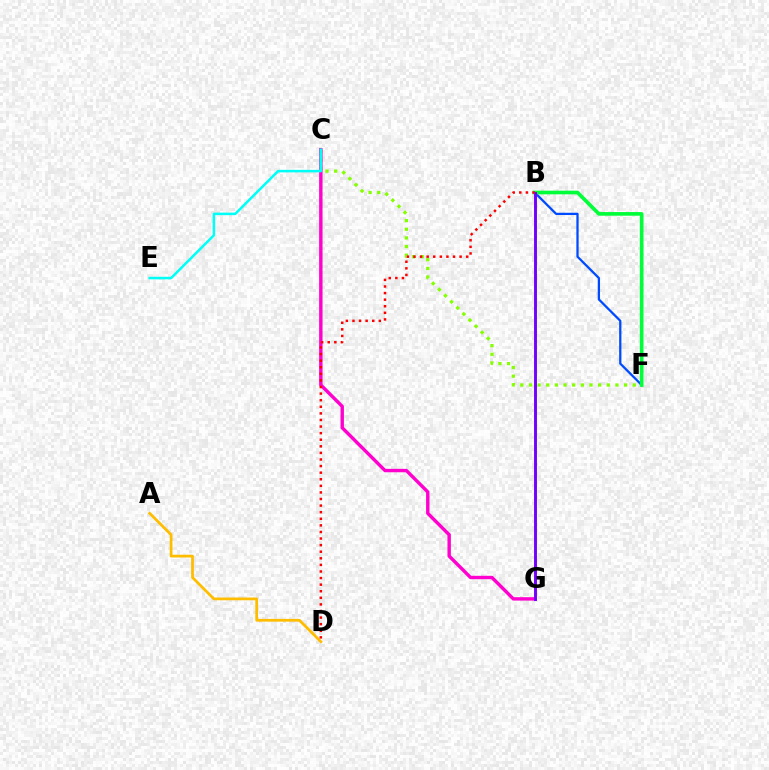{('C', 'F'): [{'color': '#84ff00', 'line_style': 'dotted', 'thickness': 2.35}], ('B', 'F'): [{'color': '#004bff', 'line_style': 'solid', 'thickness': 1.64}, {'color': '#00ff39', 'line_style': 'solid', 'thickness': 2.63}], ('A', 'D'): [{'color': '#ffbd00', 'line_style': 'solid', 'thickness': 1.98}], ('C', 'G'): [{'color': '#ff00cf', 'line_style': 'solid', 'thickness': 2.45}], ('C', 'E'): [{'color': '#00fff6', 'line_style': 'solid', 'thickness': 1.83}], ('B', 'G'): [{'color': '#7200ff', 'line_style': 'solid', 'thickness': 2.1}], ('B', 'D'): [{'color': '#ff0000', 'line_style': 'dotted', 'thickness': 1.79}]}